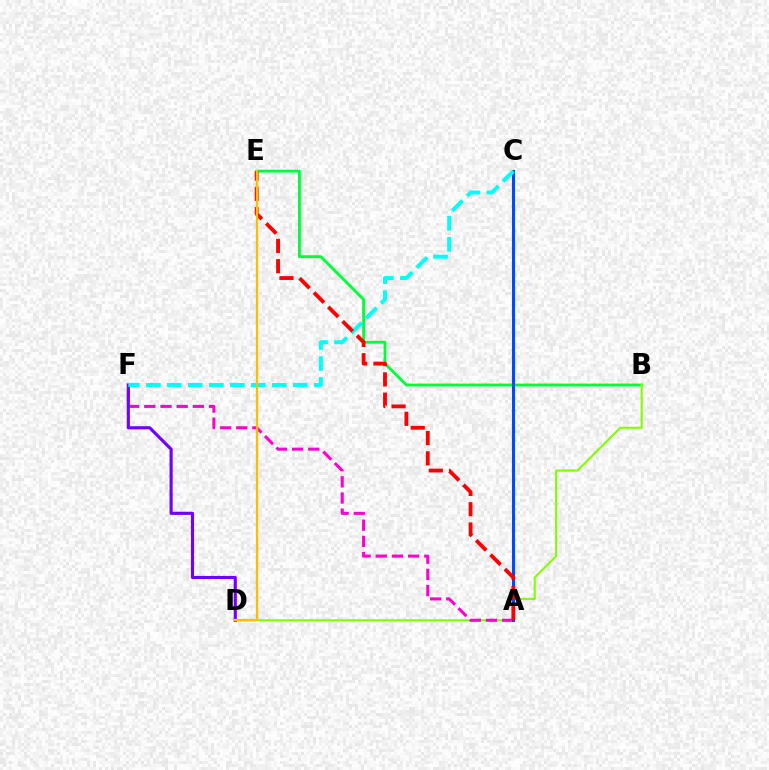{('B', 'E'): [{'color': '#00ff39', 'line_style': 'solid', 'thickness': 2.05}], ('B', 'D'): [{'color': '#84ff00', 'line_style': 'solid', 'thickness': 1.55}], ('A', 'F'): [{'color': '#ff00cf', 'line_style': 'dashed', 'thickness': 2.2}], ('A', 'C'): [{'color': '#004bff', 'line_style': 'solid', 'thickness': 2.23}], ('D', 'F'): [{'color': '#7200ff', 'line_style': 'solid', 'thickness': 2.25}], ('C', 'F'): [{'color': '#00fff6', 'line_style': 'dashed', 'thickness': 2.85}], ('A', 'E'): [{'color': '#ff0000', 'line_style': 'dashed', 'thickness': 2.76}], ('D', 'E'): [{'color': '#ffbd00', 'line_style': 'solid', 'thickness': 1.67}]}